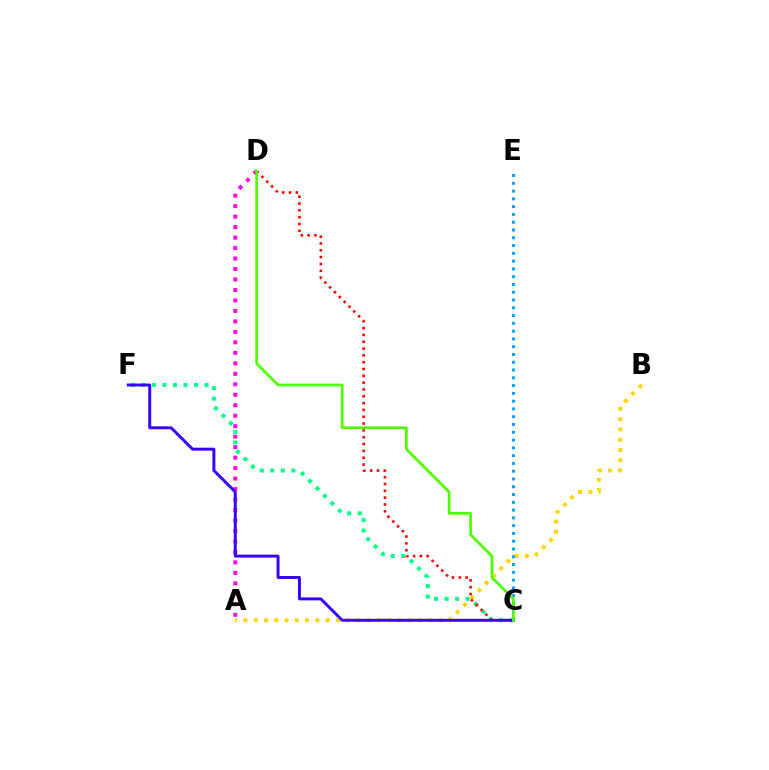{('C', 'F'): [{'color': '#00ff86', 'line_style': 'dotted', 'thickness': 2.86}, {'color': '#3700ff', 'line_style': 'solid', 'thickness': 2.12}], ('A', 'B'): [{'color': '#ffd500', 'line_style': 'dotted', 'thickness': 2.79}], ('A', 'D'): [{'color': '#ff00ed', 'line_style': 'dotted', 'thickness': 2.85}], ('C', 'D'): [{'color': '#ff0000', 'line_style': 'dotted', 'thickness': 1.85}, {'color': '#4fff00', 'line_style': 'solid', 'thickness': 1.97}], ('C', 'E'): [{'color': '#009eff', 'line_style': 'dotted', 'thickness': 2.11}]}